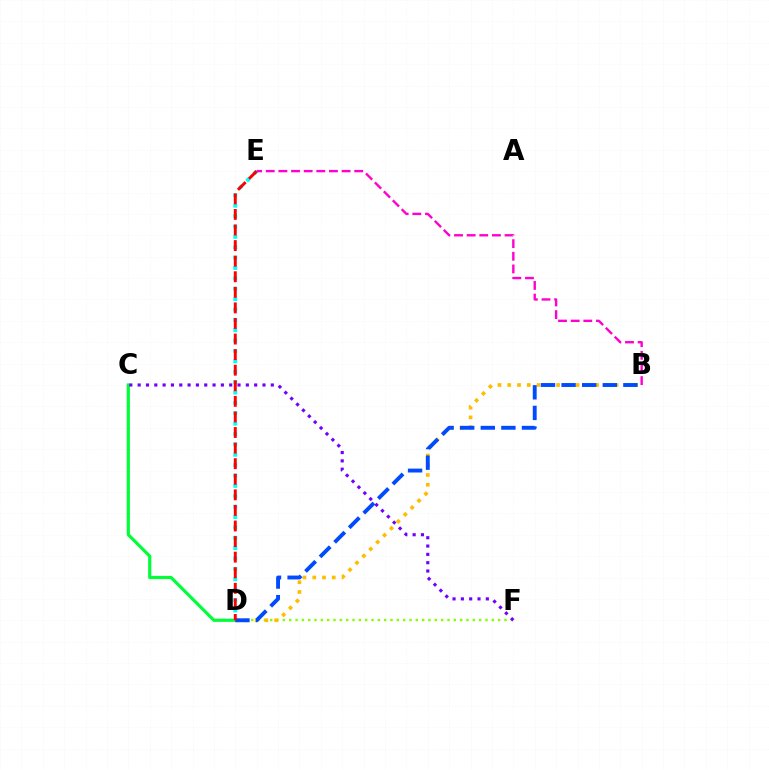{('D', 'F'): [{'color': '#84ff00', 'line_style': 'dotted', 'thickness': 1.72}], ('C', 'D'): [{'color': '#00ff39', 'line_style': 'solid', 'thickness': 2.29}], ('B', 'E'): [{'color': '#ff00cf', 'line_style': 'dashed', 'thickness': 1.72}], ('B', 'D'): [{'color': '#ffbd00', 'line_style': 'dotted', 'thickness': 2.65}, {'color': '#004bff', 'line_style': 'dashed', 'thickness': 2.8}], ('C', 'F'): [{'color': '#7200ff', 'line_style': 'dotted', 'thickness': 2.26}], ('D', 'E'): [{'color': '#00fff6', 'line_style': 'dotted', 'thickness': 2.82}, {'color': '#ff0000', 'line_style': 'dashed', 'thickness': 2.12}]}